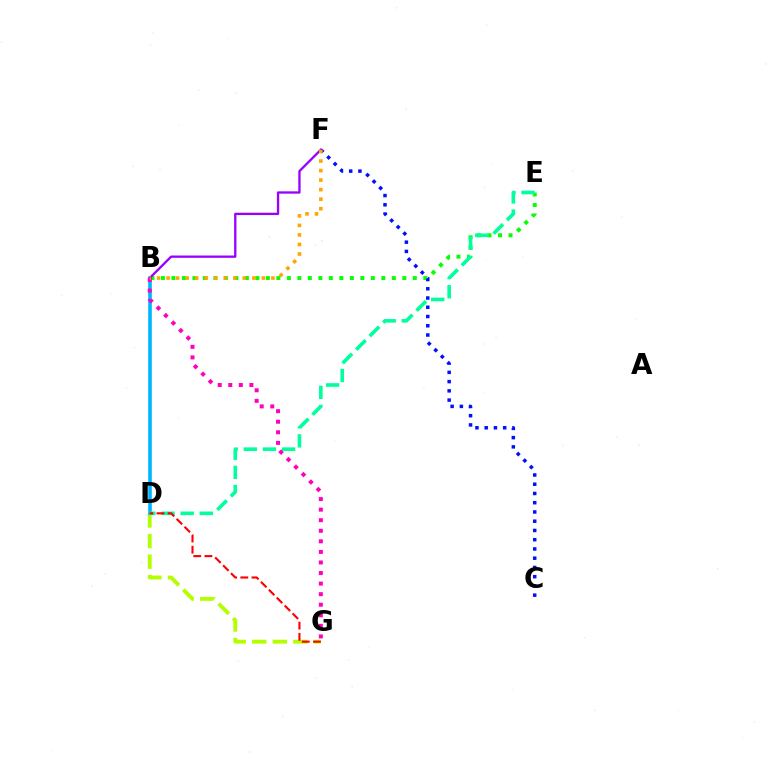{('B', 'E'): [{'color': '#08ff00', 'line_style': 'dotted', 'thickness': 2.85}], ('D', 'G'): [{'color': '#b3ff00', 'line_style': 'dashed', 'thickness': 2.79}, {'color': '#ff0000', 'line_style': 'dashed', 'thickness': 1.52}], ('C', 'F'): [{'color': '#0010ff', 'line_style': 'dotted', 'thickness': 2.51}], ('B', 'D'): [{'color': '#00b5ff', 'line_style': 'solid', 'thickness': 2.6}], ('B', 'F'): [{'color': '#9b00ff', 'line_style': 'solid', 'thickness': 1.67}, {'color': '#ffa500', 'line_style': 'dotted', 'thickness': 2.59}], ('D', 'E'): [{'color': '#00ff9d', 'line_style': 'dashed', 'thickness': 2.6}], ('B', 'G'): [{'color': '#ff00bd', 'line_style': 'dotted', 'thickness': 2.87}]}